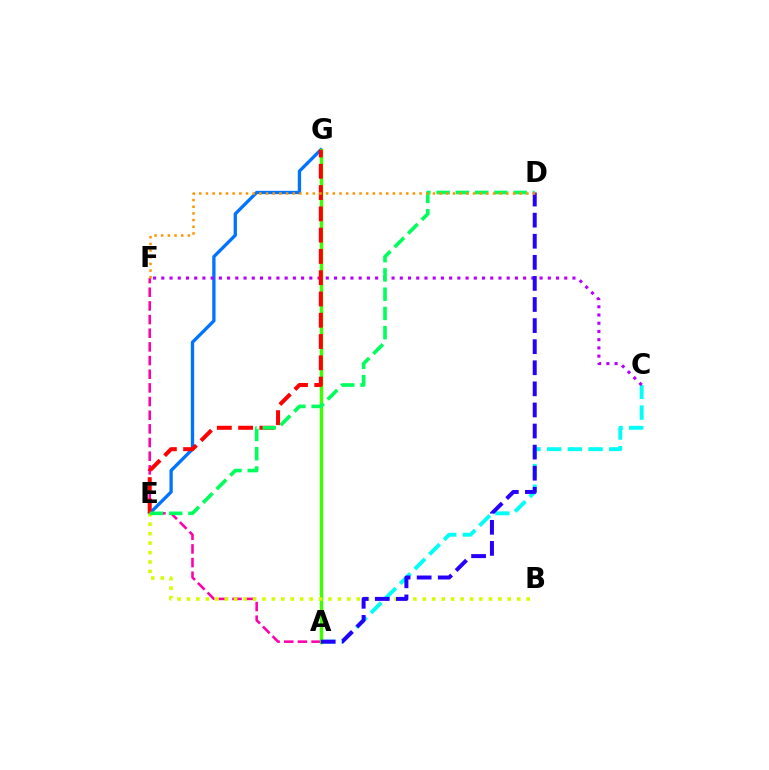{('E', 'G'): [{'color': '#0074ff', 'line_style': 'solid', 'thickness': 2.38}, {'color': '#ff0000', 'line_style': 'dashed', 'thickness': 2.89}], ('A', 'C'): [{'color': '#00fff6', 'line_style': 'dashed', 'thickness': 2.81}], ('A', 'F'): [{'color': '#ff00ac', 'line_style': 'dashed', 'thickness': 1.86}], ('A', 'G'): [{'color': '#3dff00', 'line_style': 'solid', 'thickness': 2.47}], ('B', 'E'): [{'color': '#d1ff00', 'line_style': 'dotted', 'thickness': 2.56}], ('C', 'F'): [{'color': '#b900ff', 'line_style': 'dotted', 'thickness': 2.23}], ('D', 'E'): [{'color': '#00ff5c', 'line_style': 'dashed', 'thickness': 2.62}], ('A', 'D'): [{'color': '#2500ff', 'line_style': 'dashed', 'thickness': 2.86}], ('D', 'F'): [{'color': '#ff9400', 'line_style': 'dotted', 'thickness': 1.81}]}